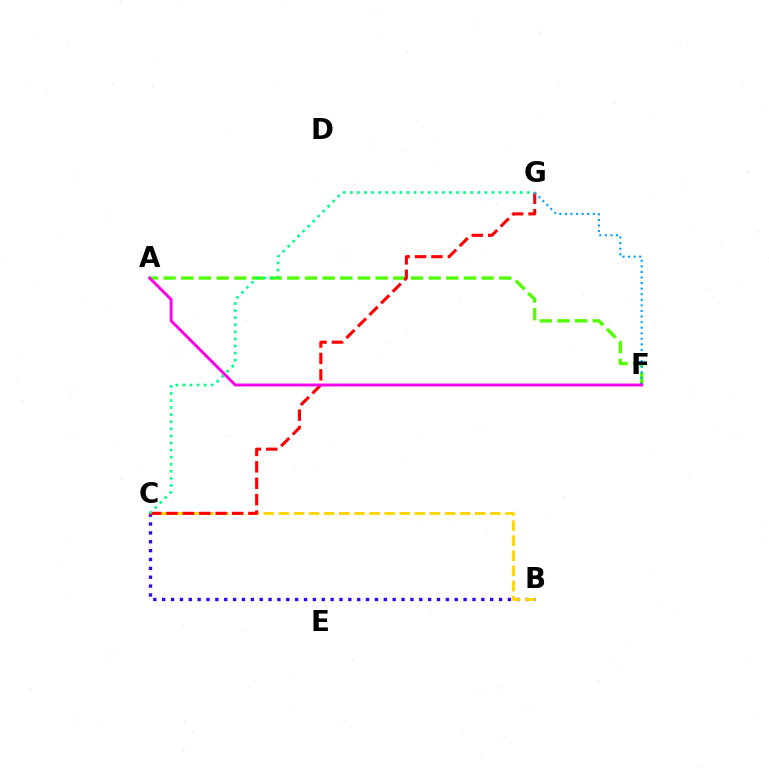{('A', 'F'): [{'color': '#4fff00', 'line_style': 'dashed', 'thickness': 2.4}, {'color': '#ff00ed', 'line_style': 'solid', 'thickness': 2.1}], ('B', 'C'): [{'color': '#3700ff', 'line_style': 'dotted', 'thickness': 2.41}, {'color': '#ffd500', 'line_style': 'dashed', 'thickness': 2.05}], ('C', 'G'): [{'color': '#ff0000', 'line_style': 'dashed', 'thickness': 2.23}, {'color': '#00ff86', 'line_style': 'dotted', 'thickness': 1.92}], ('F', 'G'): [{'color': '#009eff', 'line_style': 'dotted', 'thickness': 1.51}]}